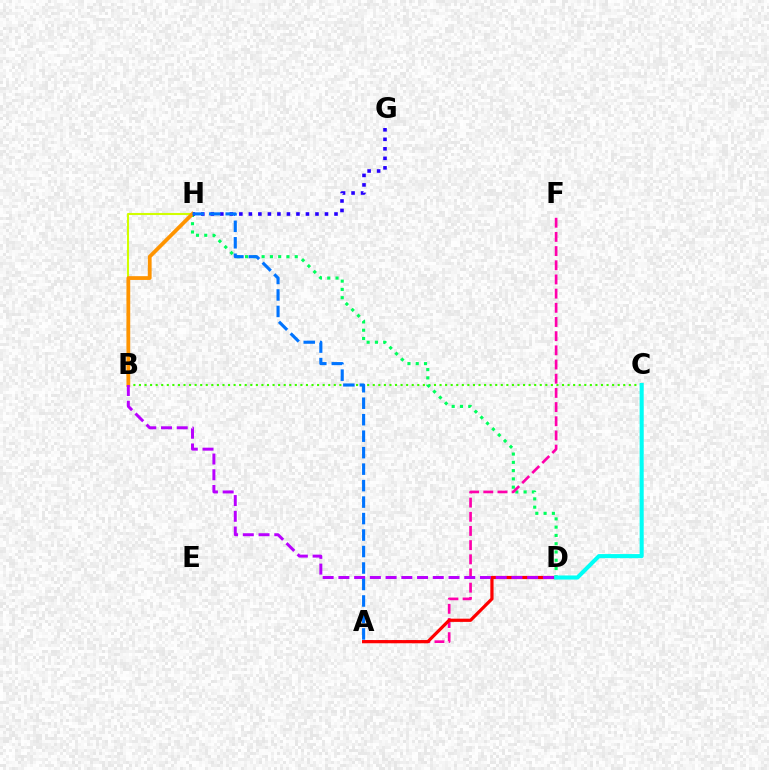{('B', 'C'): [{'color': '#3dff00', 'line_style': 'dotted', 'thickness': 1.51}], ('D', 'H'): [{'color': '#00ff5c', 'line_style': 'dotted', 'thickness': 2.25}], ('B', 'H'): [{'color': '#d1ff00', 'line_style': 'solid', 'thickness': 1.5}, {'color': '#ff9400', 'line_style': 'solid', 'thickness': 2.72}], ('A', 'F'): [{'color': '#ff00ac', 'line_style': 'dashed', 'thickness': 1.93}], ('A', 'D'): [{'color': '#ff0000', 'line_style': 'solid', 'thickness': 2.31}], ('C', 'D'): [{'color': '#00fff6', 'line_style': 'solid', 'thickness': 2.92}], ('G', 'H'): [{'color': '#2500ff', 'line_style': 'dotted', 'thickness': 2.59}], ('B', 'D'): [{'color': '#b900ff', 'line_style': 'dashed', 'thickness': 2.14}], ('A', 'H'): [{'color': '#0074ff', 'line_style': 'dashed', 'thickness': 2.24}]}